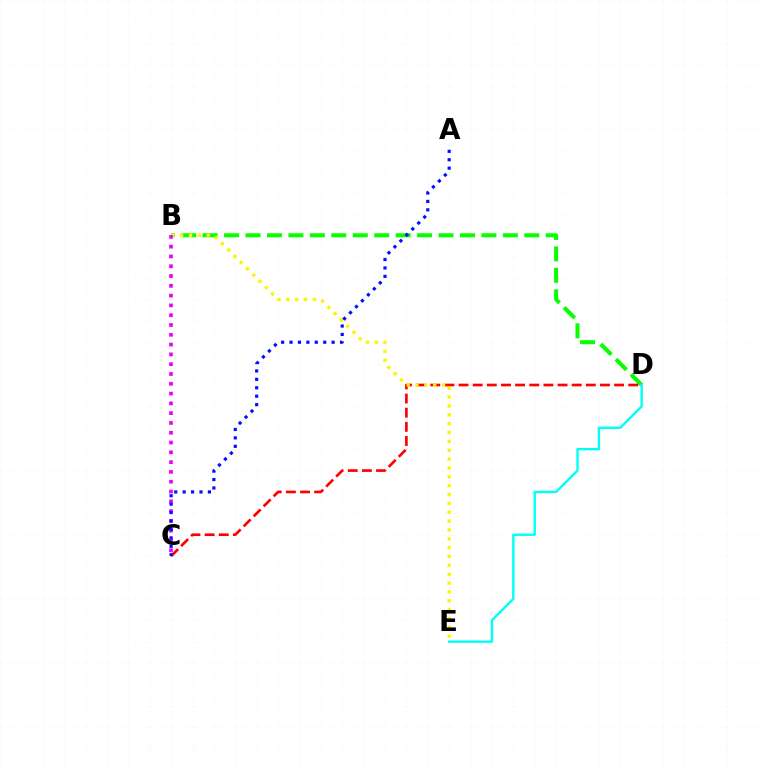{('B', 'D'): [{'color': '#08ff00', 'line_style': 'dashed', 'thickness': 2.91}], ('C', 'D'): [{'color': '#ff0000', 'line_style': 'dashed', 'thickness': 1.92}], ('B', 'E'): [{'color': '#fcf500', 'line_style': 'dotted', 'thickness': 2.41}], ('D', 'E'): [{'color': '#00fff6', 'line_style': 'solid', 'thickness': 1.71}], ('B', 'C'): [{'color': '#ee00ff', 'line_style': 'dotted', 'thickness': 2.66}], ('A', 'C'): [{'color': '#0010ff', 'line_style': 'dotted', 'thickness': 2.29}]}